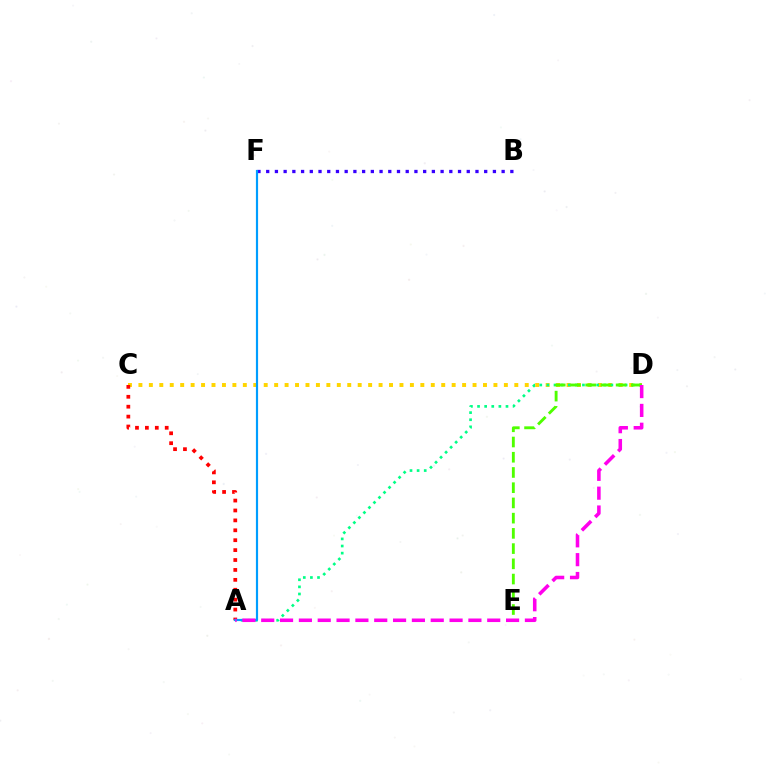{('C', 'D'): [{'color': '#ffd500', 'line_style': 'dotted', 'thickness': 2.84}], ('B', 'F'): [{'color': '#3700ff', 'line_style': 'dotted', 'thickness': 2.37}], ('A', 'C'): [{'color': '#ff0000', 'line_style': 'dotted', 'thickness': 2.69}], ('A', 'D'): [{'color': '#00ff86', 'line_style': 'dotted', 'thickness': 1.93}, {'color': '#ff00ed', 'line_style': 'dashed', 'thickness': 2.56}], ('D', 'E'): [{'color': '#4fff00', 'line_style': 'dashed', 'thickness': 2.07}], ('A', 'F'): [{'color': '#009eff', 'line_style': 'solid', 'thickness': 1.57}]}